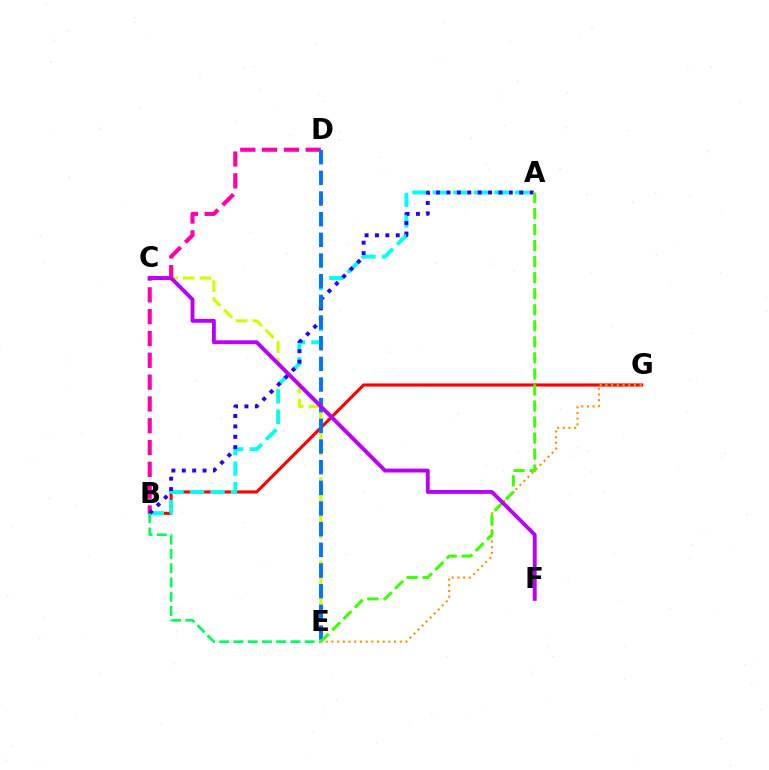{('B', 'G'): [{'color': '#ff0000', 'line_style': 'solid', 'thickness': 2.24}], ('A', 'B'): [{'color': '#00fff6', 'line_style': 'dashed', 'thickness': 2.79}, {'color': '#2500ff', 'line_style': 'dotted', 'thickness': 2.82}], ('C', 'E'): [{'color': '#d1ff00', 'line_style': 'dashed', 'thickness': 2.26}], ('B', 'D'): [{'color': '#ff00ac', 'line_style': 'dashed', 'thickness': 2.96}], ('E', 'G'): [{'color': '#ff9400', 'line_style': 'dotted', 'thickness': 1.55}], ('B', 'E'): [{'color': '#00ff5c', 'line_style': 'dashed', 'thickness': 1.94}], ('D', 'E'): [{'color': '#0074ff', 'line_style': 'dashed', 'thickness': 2.81}], ('A', 'E'): [{'color': '#3dff00', 'line_style': 'dashed', 'thickness': 2.18}], ('C', 'F'): [{'color': '#b900ff', 'line_style': 'solid', 'thickness': 2.79}]}